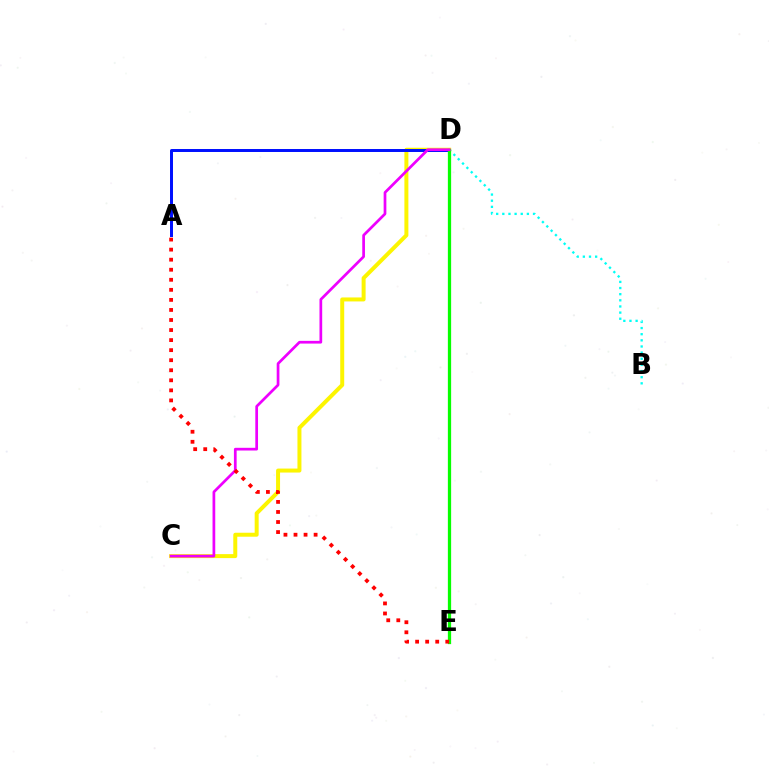{('B', 'D'): [{'color': '#00fff6', 'line_style': 'dotted', 'thickness': 1.67}], ('C', 'D'): [{'color': '#fcf500', 'line_style': 'solid', 'thickness': 2.86}, {'color': '#ee00ff', 'line_style': 'solid', 'thickness': 1.96}], ('A', 'D'): [{'color': '#0010ff', 'line_style': 'solid', 'thickness': 2.14}], ('D', 'E'): [{'color': '#08ff00', 'line_style': 'solid', 'thickness': 2.35}], ('A', 'E'): [{'color': '#ff0000', 'line_style': 'dotted', 'thickness': 2.73}]}